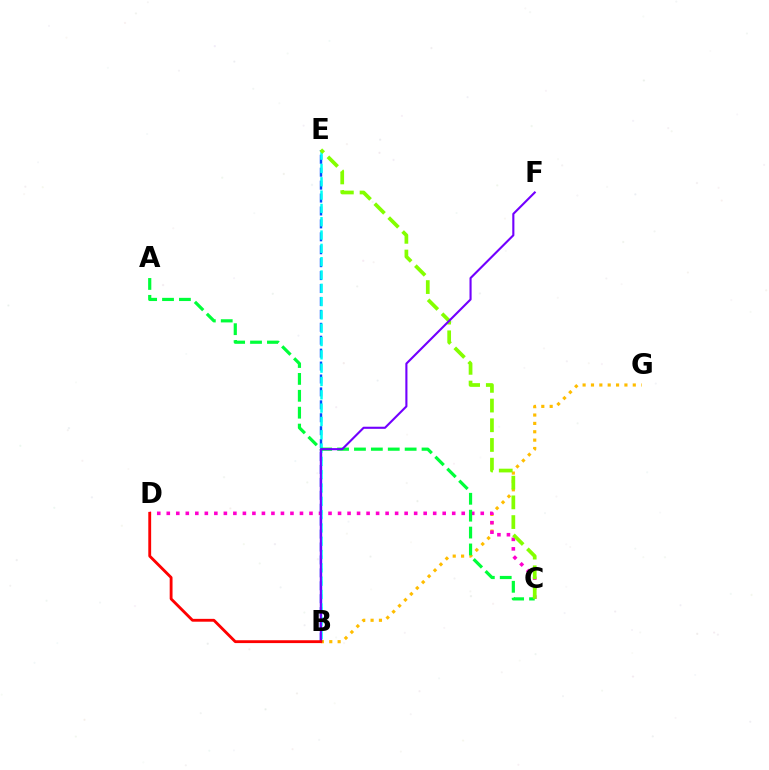{('B', 'G'): [{'color': '#ffbd00', 'line_style': 'dotted', 'thickness': 2.27}], ('C', 'D'): [{'color': '#ff00cf', 'line_style': 'dotted', 'thickness': 2.59}], ('B', 'E'): [{'color': '#004bff', 'line_style': 'dashed', 'thickness': 1.76}, {'color': '#00fff6', 'line_style': 'dashed', 'thickness': 1.81}], ('A', 'C'): [{'color': '#00ff39', 'line_style': 'dashed', 'thickness': 2.29}], ('C', 'E'): [{'color': '#84ff00', 'line_style': 'dashed', 'thickness': 2.68}], ('B', 'F'): [{'color': '#7200ff', 'line_style': 'solid', 'thickness': 1.52}], ('B', 'D'): [{'color': '#ff0000', 'line_style': 'solid', 'thickness': 2.05}]}